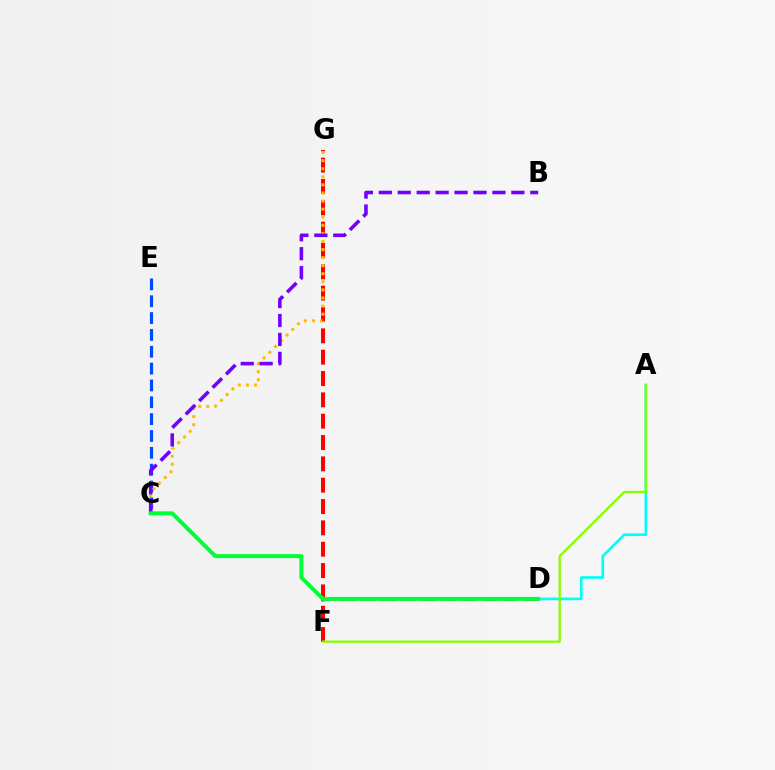{('D', 'F'): [{'color': '#ff00cf', 'line_style': 'dashed', 'thickness': 2.75}], ('F', 'G'): [{'color': '#ff0000', 'line_style': 'dashed', 'thickness': 2.9}], ('A', 'D'): [{'color': '#00fff6', 'line_style': 'solid', 'thickness': 1.9}], ('A', 'F'): [{'color': '#84ff00', 'line_style': 'solid', 'thickness': 1.65}], ('C', 'E'): [{'color': '#004bff', 'line_style': 'dashed', 'thickness': 2.29}], ('C', 'G'): [{'color': '#ffbd00', 'line_style': 'dotted', 'thickness': 2.2}], ('B', 'C'): [{'color': '#7200ff', 'line_style': 'dashed', 'thickness': 2.57}], ('C', 'D'): [{'color': '#00ff39', 'line_style': 'solid', 'thickness': 2.88}]}